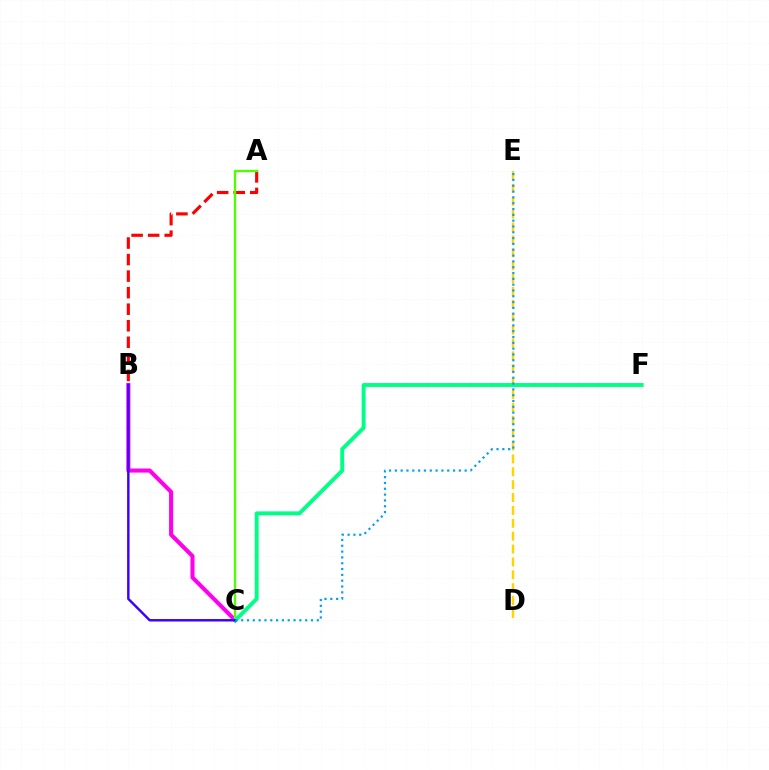{('D', 'E'): [{'color': '#ffd500', 'line_style': 'dashed', 'thickness': 1.75}], ('B', 'C'): [{'color': '#ff00ed', 'line_style': 'solid', 'thickness': 2.94}, {'color': '#3700ff', 'line_style': 'solid', 'thickness': 1.75}], ('A', 'B'): [{'color': '#ff0000', 'line_style': 'dashed', 'thickness': 2.25}], ('A', 'C'): [{'color': '#4fff00', 'line_style': 'solid', 'thickness': 1.69}], ('C', 'F'): [{'color': '#00ff86', 'line_style': 'solid', 'thickness': 2.82}], ('C', 'E'): [{'color': '#009eff', 'line_style': 'dotted', 'thickness': 1.58}]}